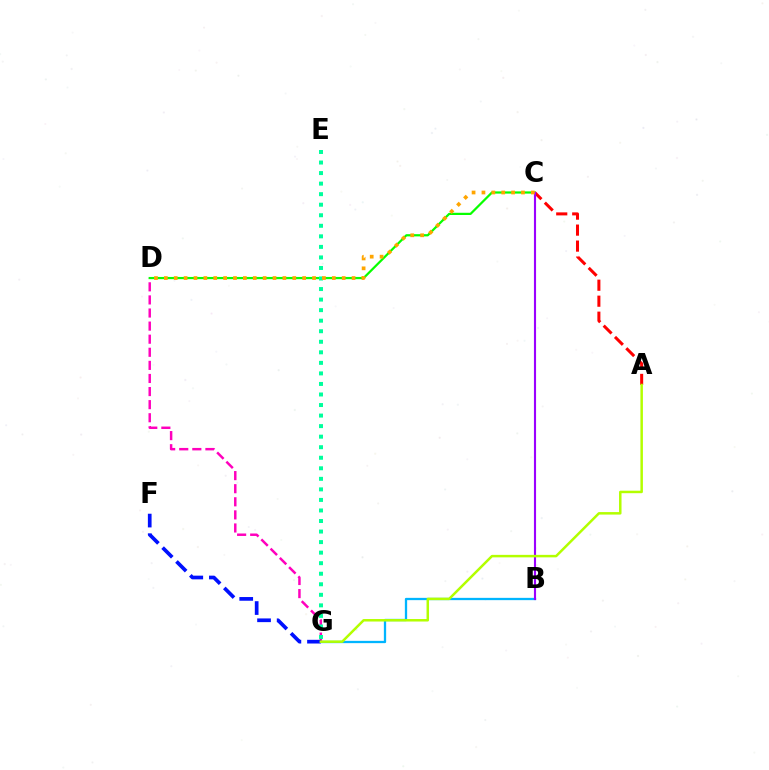{('B', 'G'): [{'color': '#00b5ff', 'line_style': 'solid', 'thickness': 1.65}], ('A', 'C'): [{'color': '#ff0000', 'line_style': 'dashed', 'thickness': 2.17}], ('D', 'G'): [{'color': '#ff00bd', 'line_style': 'dashed', 'thickness': 1.78}], ('F', 'G'): [{'color': '#0010ff', 'line_style': 'dashed', 'thickness': 2.66}], ('C', 'D'): [{'color': '#08ff00', 'line_style': 'solid', 'thickness': 1.6}, {'color': '#ffa500', 'line_style': 'dotted', 'thickness': 2.68}], ('B', 'C'): [{'color': '#9b00ff', 'line_style': 'solid', 'thickness': 1.53}], ('E', 'G'): [{'color': '#00ff9d', 'line_style': 'dotted', 'thickness': 2.86}], ('A', 'G'): [{'color': '#b3ff00', 'line_style': 'solid', 'thickness': 1.79}]}